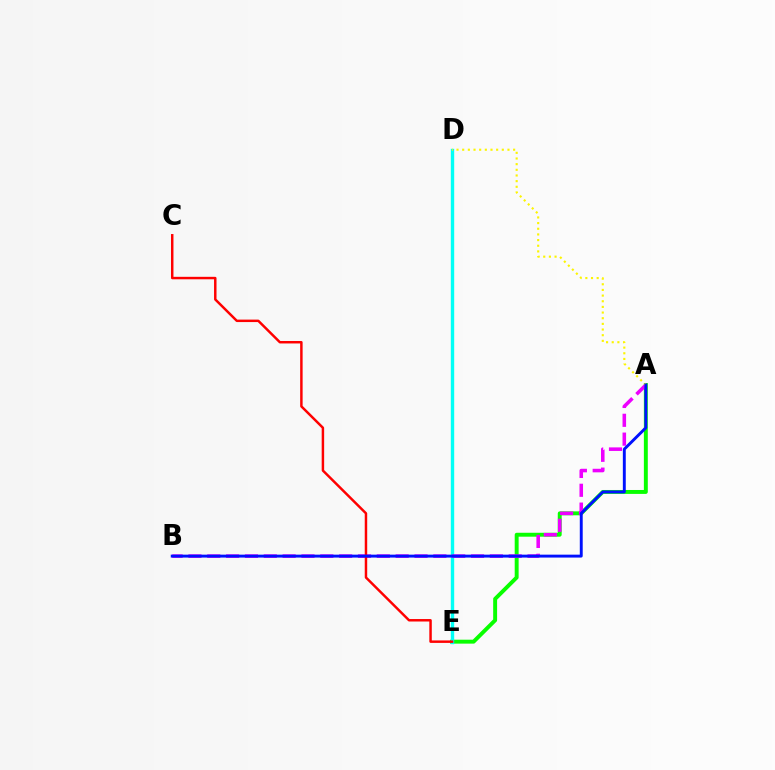{('A', 'E'): [{'color': '#08ff00', 'line_style': 'solid', 'thickness': 2.82}], ('D', 'E'): [{'color': '#00fff6', 'line_style': 'solid', 'thickness': 2.44}], ('A', 'B'): [{'color': '#ee00ff', 'line_style': 'dashed', 'thickness': 2.56}, {'color': '#0010ff', 'line_style': 'solid', 'thickness': 2.1}], ('A', 'D'): [{'color': '#fcf500', 'line_style': 'dotted', 'thickness': 1.54}], ('C', 'E'): [{'color': '#ff0000', 'line_style': 'solid', 'thickness': 1.78}]}